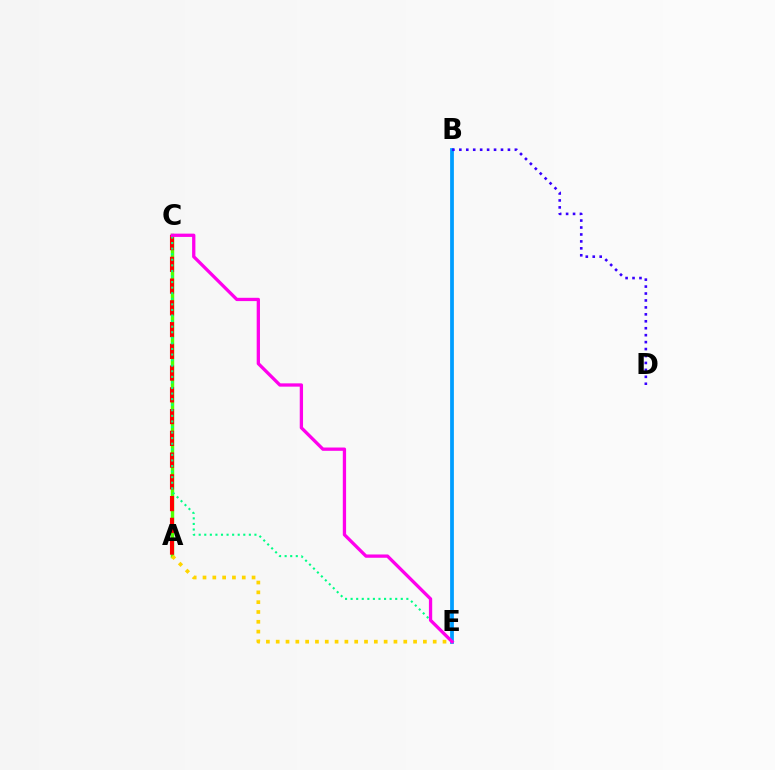{('B', 'E'): [{'color': '#009eff', 'line_style': 'solid', 'thickness': 2.7}], ('A', 'C'): [{'color': '#4fff00', 'line_style': 'solid', 'thickness': 2.47}, {'color': '#ff0000', 'line_style': 'dashed', 'thickness': 2.95}], ('A', 'E'): [{'color': '#ffd500', 'line_style': 'dotted', 'thickness': 2.67}], ('C', 'E'): [{'color': '#00ff86', 'line_style': 'dotted', 'thickness': 1.51}, {'color': '#ff00ed', 'line_style': 'solid', 'thickness': 2.37}], ('B', 'D'): [{'color': '#3700ff', 'line_style': 'dotted', 'thickness': 1.89}]}